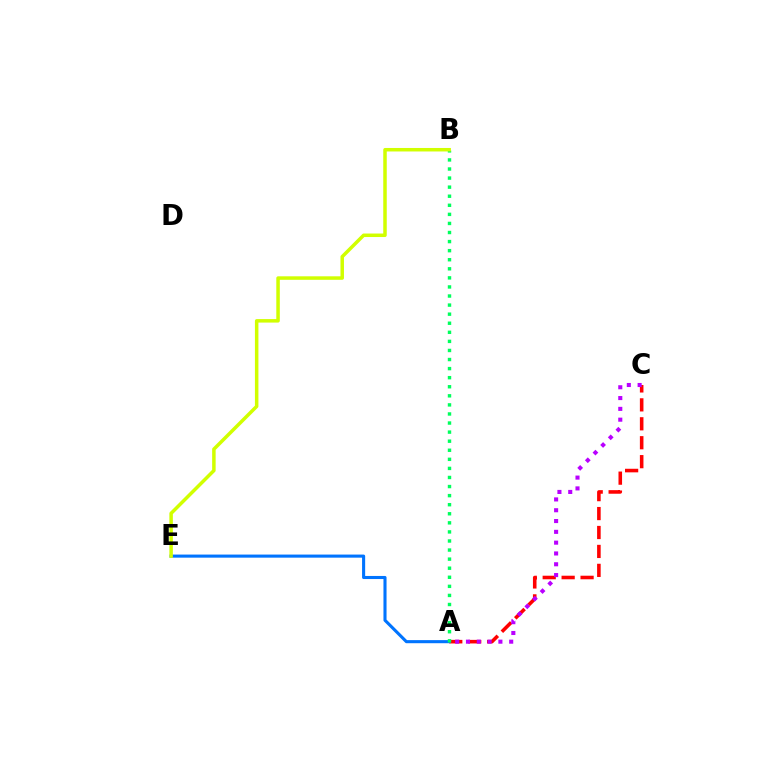{('A', 'C'): [{'color': '#ff0000', 'line_style': 'dashed', 'thickness': 2.57}, {'color': '#b900ff', 'line_style': 'dotted', 'thickness': 2.94}], ('A', 'E'): [{'color': '#0074ff', 'line_style': 'solid', 'thickness': 2.22}], ('A', 'B'): [{'color': '#00ff5c', 'line_style': 'dotted', 'thickness': 2.47}], ('B', 'E'): [{'color': '#d1ff00', 'line_style': 'solid', 'thickness': 2.52}]}